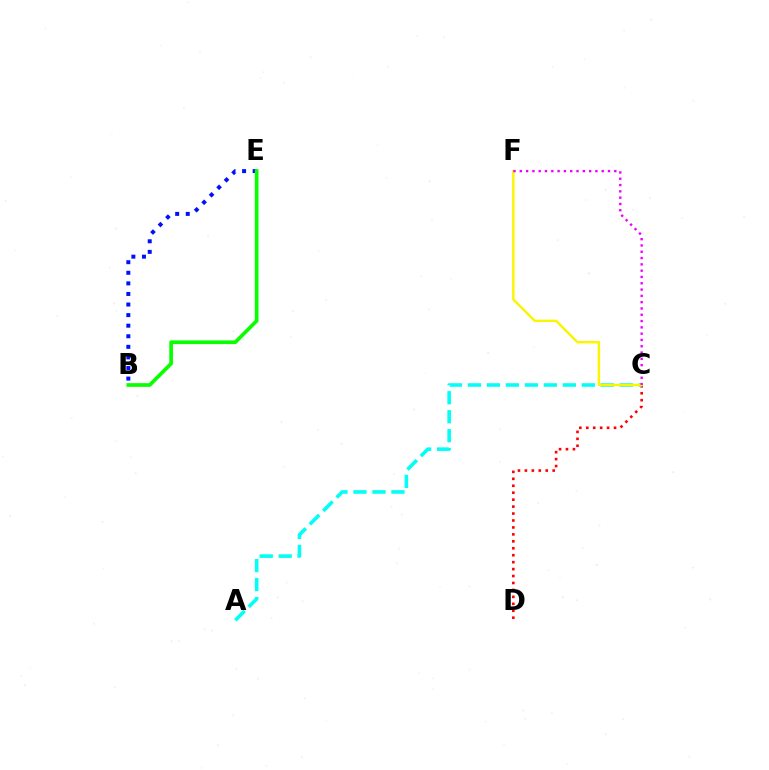{('C', 'D'): [{'color': '#ff0000', 'line_style': 'dotted', 'thickness': 1.89}], ('A', 'C'): [{'color': '#00fff6', 'line_style': 'dashed', 'thickness': 2.58}], ('B', 'E'): [{'color': '#0010ff', 'line_style': 'dotted', 'thickness': 2.87}, {'color': '#08ff00', 'line_style': 'solid', 'thickness': 2.65}], ('C', 'F'): [{'color': '#fcf500', 'line_style': 'solid', 'thickness': 1.75}, {'color': '#ee00ff', 'line_style': 'dotted', 'thickness': 1.71}]}